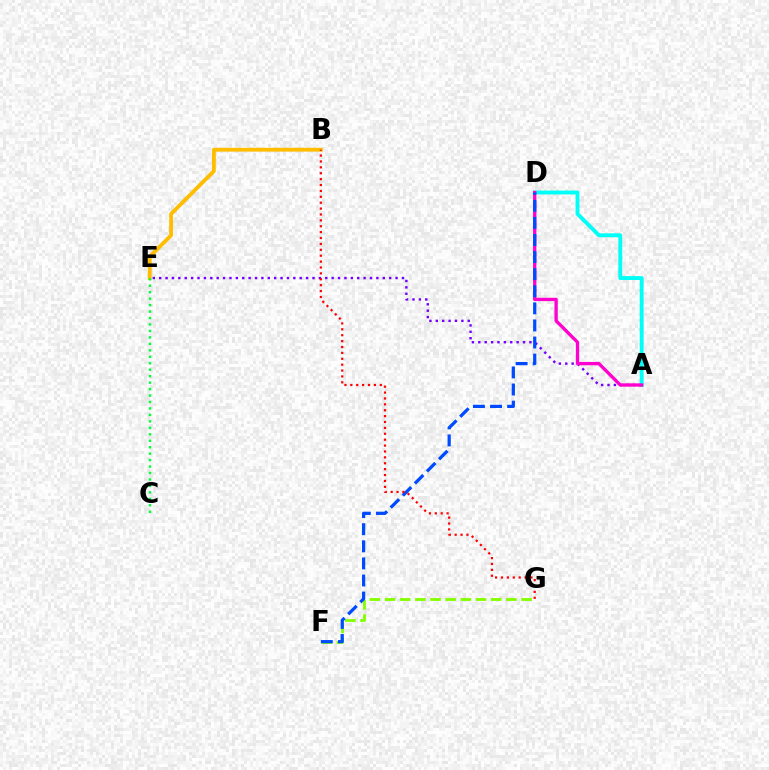{('B', 'E'): [{'color': '#ffbd00', 'line_style': 'solid', 'thickness': 2.75}], ('A', 'E'): [{'color': '#7200ff', 'line_style': 'dotted', 'thickness': 1.74}], ('A', 'D'): [{'color': '#00fff6', 'line_style': 'solid', 'thickness': 2.8}, {'color': '#ff00cf', 'line_style': 'solid', 'thickness': 2.38}], ('F', 'G'): [{'color': '#84ff00', 'line_style': 'dashed', 'thickness': 2.06}], ('D', 'F'): [{'color': '#004bff', 'line_style': 'dashed', 'thickness': 2.32}], ('C', 'E'): [{'color': '#00ff39', 'line_style': 'dotted', 'thickness': 1.75}], ('B', 'G'): [{'color': '#ff0000', 'line_style': 'dotted', 'thickness': 1.6}]}